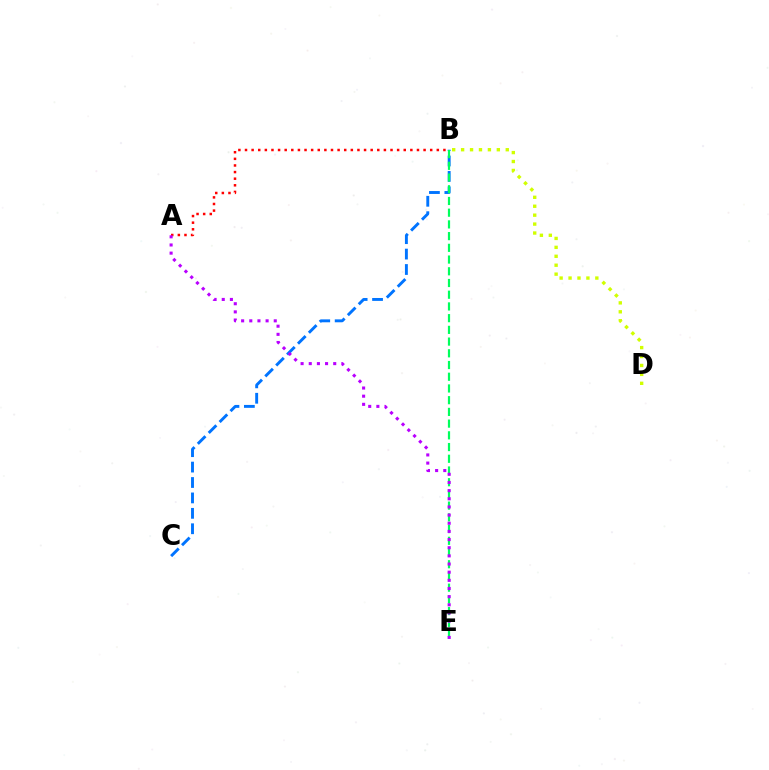{('B', 'D'): [{'color': '#d1ff00', 'line_style': 'dotted', 'thickness': 2.43}], ('B', 'C'): [{'color': '#0074ff', 'line_style': 'dashed', 'thickness': 2.09}], ('A', 'B'): [{'color': '#ff0000', 'line_style': 'dotted', 'thickness': 1.8}], ('B', 'E'): [{'color': '#00ff5c', 'line_style': 'dashed', 'thickness': 1.59}], ('A', 'E'): [{'color': '#b900ff', 'line_style': 'dotted', 'thickness': 2.22}]}